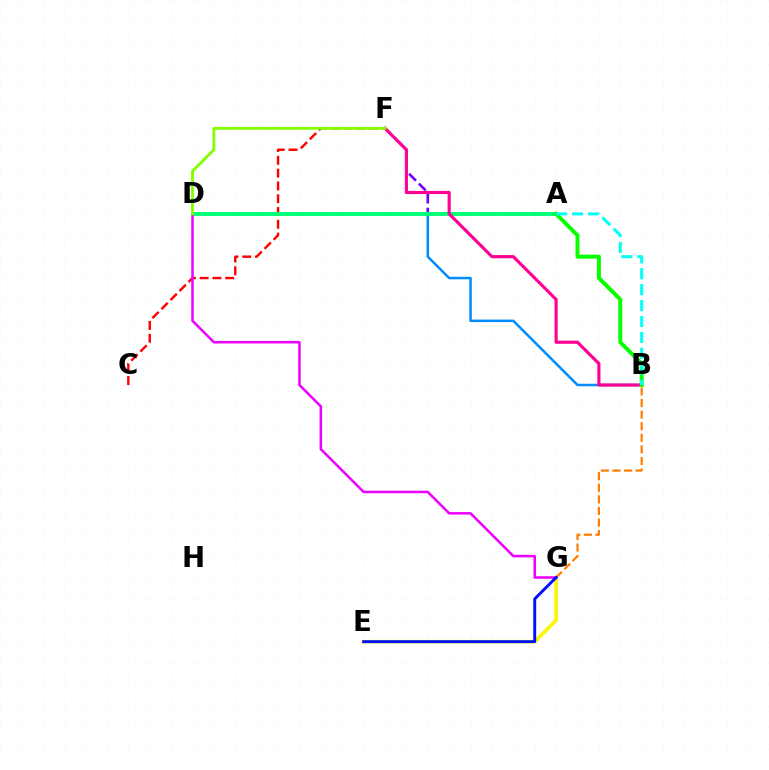{('E', 'G'): [{'color': '#fcf500', 'line_style': 'solid', 'thickness': 2.56}, {'color': '#0010ff', 'line_style': 'solid', 'thickness': 2.1}], ('B', 'D'): [{'color': '#008cff', 'line_style': 'solid', 'thickness': 1.8}], ('C', 'F'): [{'color': '#ff0000', 'line_style': 'dashed', 'thickness': 1.74}], ('A', 'F'): [{'color': '#7200ff', 'line_style': 'dashed', 'thickness': 1.88}], ('A', 'D'): [{'color': '#00ff74', 'line_style': 'solid', 'thickness': 2.77}], ('D', 'G'): [{'color': '#ee00ff', 'line_style': 'solid', 'thickness': 1.82}], ('B', 'G'): [{'color': '#ff7c00', 'line_style': 'dashed', 'thickness': 1.57}], ('B', 'F'): [{'color': '#ff0094', 'line_style': 'solid', 'thickness': 2.26}], ('A', 'B'): [{'color': '#08ff00', 'line_style': 'solid', 'thickness': 2.86}, {'color': '#00fff6', 'line_style': 'dashed', 'thickness': 2.16}], ('D', 'F'): [{'color': '#84ff00', 'line_style': 'solid', 'thickness': 2.05}]}